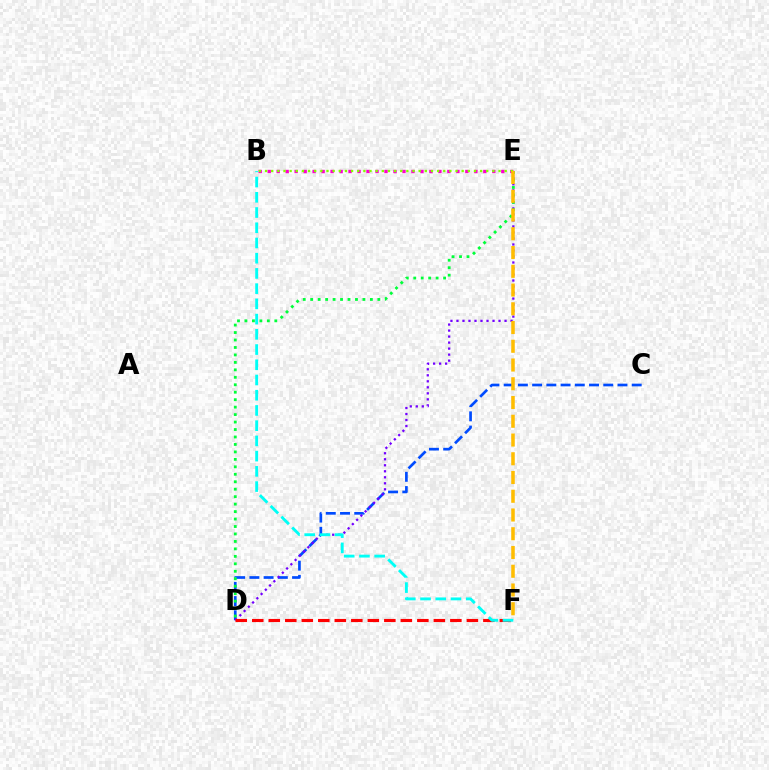{('C', 'D'): [{'color': '#004bff', 'line_style': 'dashed', 'thickness': 1.93}], ('B', 'E'): [{'color': '#ff00cf', 'line_style': 'dotted', 'thickness': 2.44}, {'color': '#84ff00', 'line_style': 'dotted', 'thickness': 1.67}], ('D', 'E'): [{'color': '#7200ff', 'line_style': 'dotted', 'thickness': 1.63}, {'color': '#00ff39', 'line_style': 'dotted', 'thickness': 2.03}], ('D', 'F'): [{'color': '#ff0000', 'line_style': 'dashed', 'thickness': 2.24}], ('E', 'F'): [{'color': '#ffbd00', 'line_style': 'dashed', 'thickness': 2.55}], ('B', 'F'): [{'color': '#00fff6', 'line_style': 'dashed', 'thickness': 2.07}]}